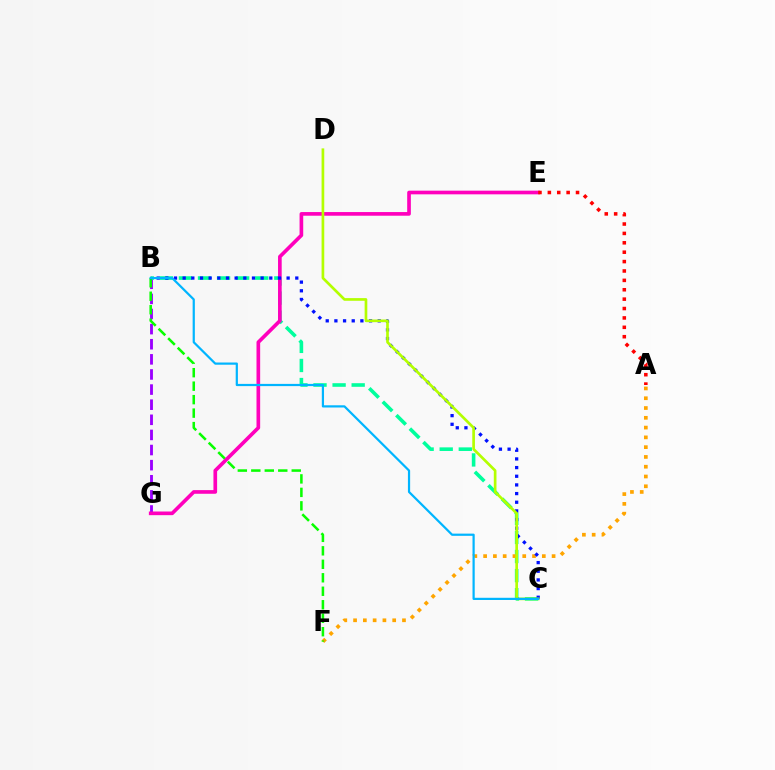{('B', 'G'): [{'color': '#9b00ff', 'line_style': 'dashed', 'thickness': 2.05}], ('B', 'C'): [{'color': '#00ff9d', 'line_style': 'dashed', 'thickness': 2.59}, {'color': '#0010ff', 'line_style': 'dotted', 'thickness': 2.35}, {'color': '#00b5ff', 'line_style': 'solid', 'thickness': 1.59}], ('A', 'F'): [{'color': '#ffa500', 'line_style': 'dotted', 'thickness': 2.66}], ('B', 'F'): [{'color': '#08ff00', 'line_style': 'dashed', 'thickness': 1.83}], ('E', 'G'): [{'color': '#ff00bd', 'line_style': 'solid', 'thickness': 2.64}], ('C', 'D'): [{'color': '#b3ff00', 'line_style': 'solid', 'thickness': 1.93}], ('A', 'E'): [{'color': '#ff0000', 'line_style': 'dotted', 'thickness': 2.55}]}